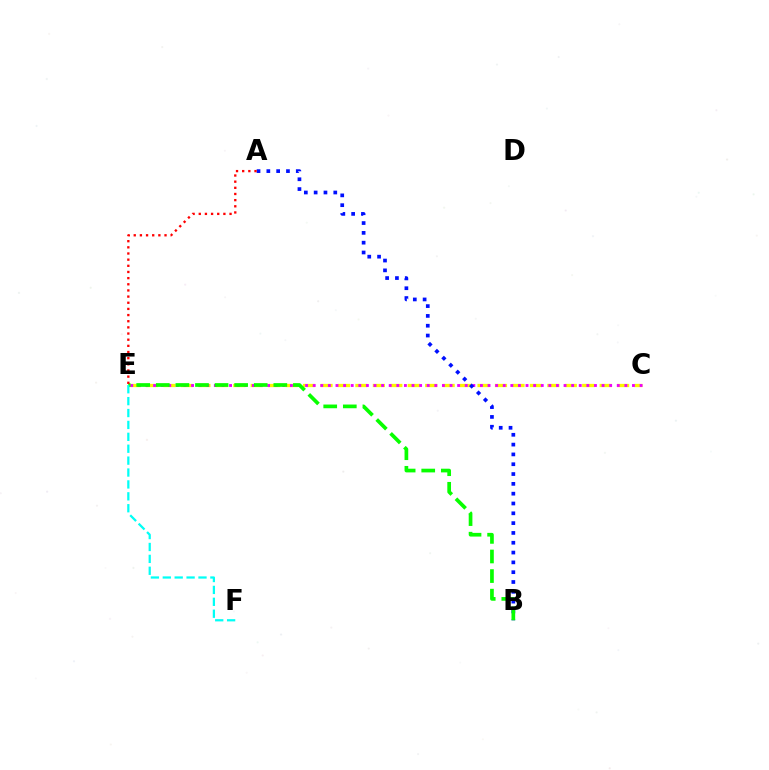{('C', 'E'): [{'color': '#fcf500', 'line_style': 'dashed', 'thickness': 2.37}, {'color': '#ee00ff', 'line_style': 'dotted', 'thickness': 2.07}], ('A', 'B'): [{'color': '#0010ff', 'line_style': 'dotted', 'thickness': 2.67}], ('B', 'E'): [{'color': '#08ff00', 'line_style': 'dashed', 'thickness': 2.66}], ('A', 'E'): [{'color': '#ff0000', 'line_style': 'dotted', 'thickness': 1.67}], ('E', 'F'): [{'color': '#00fff6', 'line_style': 'dashed', 'thickness': 1.62}]}